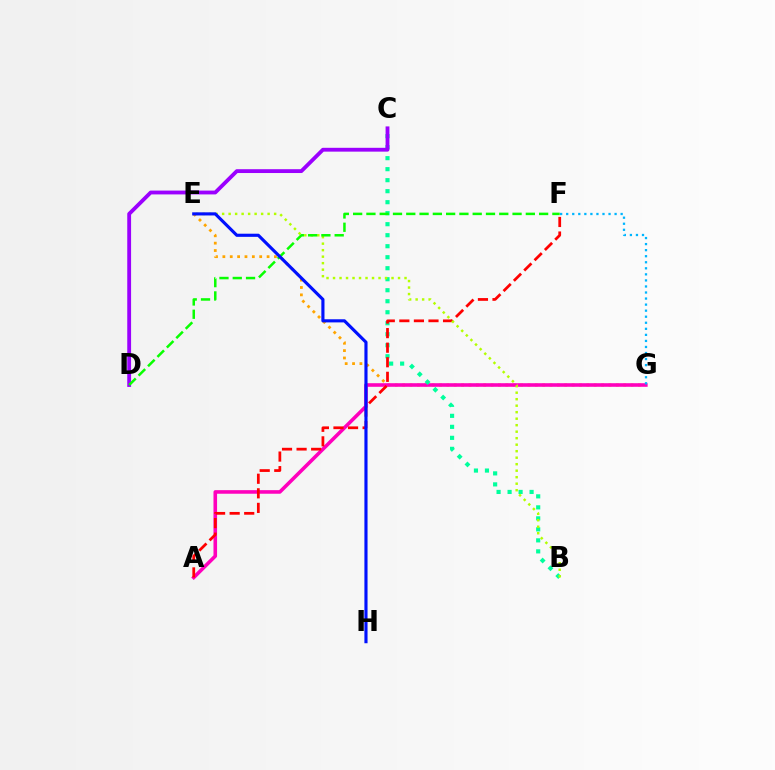{('E', 'G'): [{'color': '#ffa500', 'line_style': 'dotted', 'thickness': 2.0}], ('A', 'G'): [{'color': '#ff00bd', 'line_style': 'solid', 'thickness': 2.58}], ('B', 'C'): [{'color': '#00ff9d', 'line_style': 'dotted', 'thickness': 2.99}], ('C', 'D'): [{'color': '#9b00ff', 'line_style': 'solid', 'thickness': 2.76}], ('A', 'F'): [{'color': '#ff0000', 'line_style': 'dashed', 'thickness': 1.98}], ('F', 'G'): [{'color': '#00b5ff', 'line_style': 'dotted', 'thickness': 1.64}], ('B', 'E'): [{'color': '#b3ff00', 'line_style': 'dotted', 'thickness': 1.77}], ('D', 'F'): [{'color': '#08ff00', 'line_style': 'dashed', 'thickness': 1.8}], ('E', 'H'): [{'color': '#0010ff', 'line_style': 'solid', 'thickness': 2.26}]}